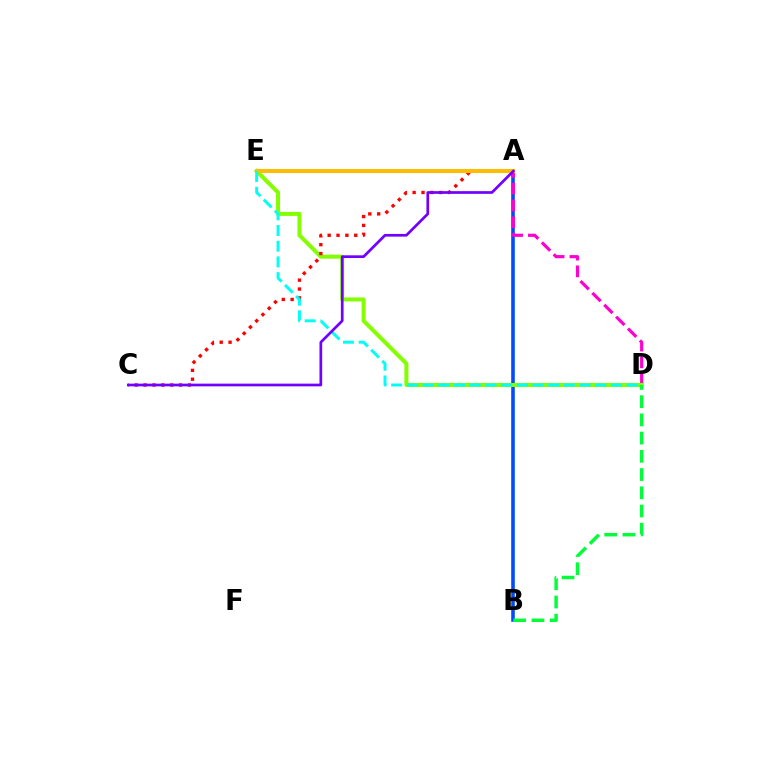{('A', 'B'): [{'color': '#004bff', 'line_style': 'solid', 'thickness': 2.57}], ('D', 'E'): [{'color': '#ff00cf', 'line_style': 'dashed', 'thickness': 2.28}, {'color': '#84ff00', 'line_style': 'solid', 'thickness': 2.9}, {'color': '#00fff6', 'line_style': 'dashed', 'thickness': 2.13}], ('A', 'C'): [{'color': '#ff0000', 'line_style': 'dotted', 'thickness': 2.41}, {'color': '#7200ff', 'line_style': 'solid', 'thickness': 1.95}], ('A', 'E'): [{'color': '#ffbd00', 'line_style': 'solid', 'thickness': 2.9}], ('B', 'D'): [{'color': '#00ff39', 'line_style': 'dashed', 'thickness': 2.48}]}